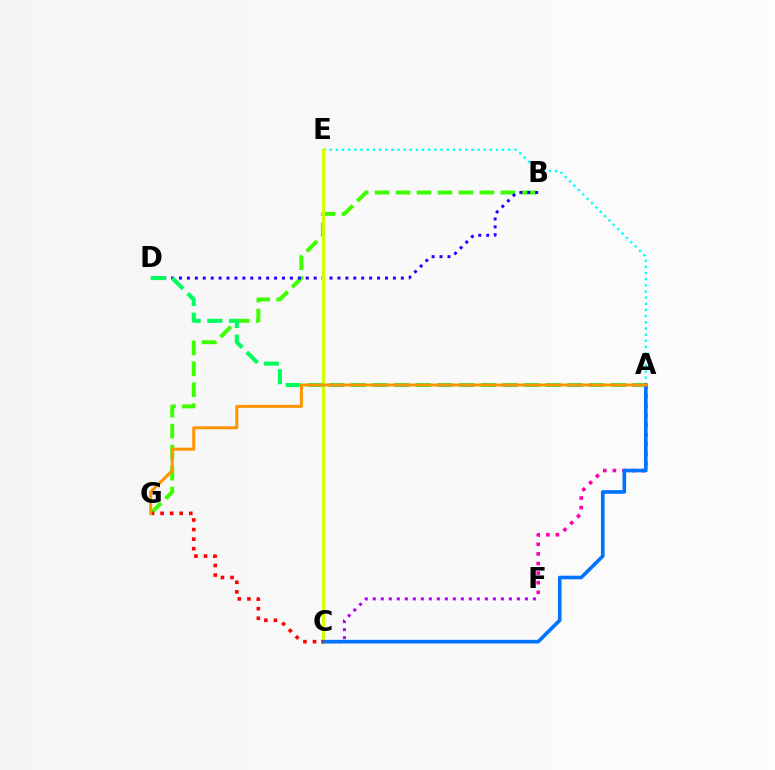{('A', 'E'): [{'color': '#00fff6', 'line_style': 'dotted', 'thickness': 1.67}], ('A', 'F'): [{'color': '#ff00ac', 'line_style': 'dotted', 'thickness': 2.61}], ('B', 'G'): [{'color': '#3dff00', 'line_style': 'dashed', 'thickness': 2.85}], ('B', 'D'): [{'color': '#2500ff', 'line_style': 'dotted', 'thickness': 2.15}], ('C', 'E'): [{'color': '#d1ff00', 'line_style': 'solid', 'thickness': 2.26}], ('C', 'F'): [{'color': '#b900ff', 'line_style': 'dotted', 'thickness': 2.18}], ('A', 'D'): [{'color': '#00ff5c', 'line_style': 'dashed', 'thickness': 2.95}], ('A', 'C'): [{'color': '#0074ff', 'line_style': 'solid', 'thickness': 2.62}], ('C', 'G'): [{'color': '#ff0000', 'line_style': 'dotted', 'thickness': 2.6}], ('A', 'G'): [{'color': '#ff9400', 'line_style': 'solid', 'thickness': 2.16}]}